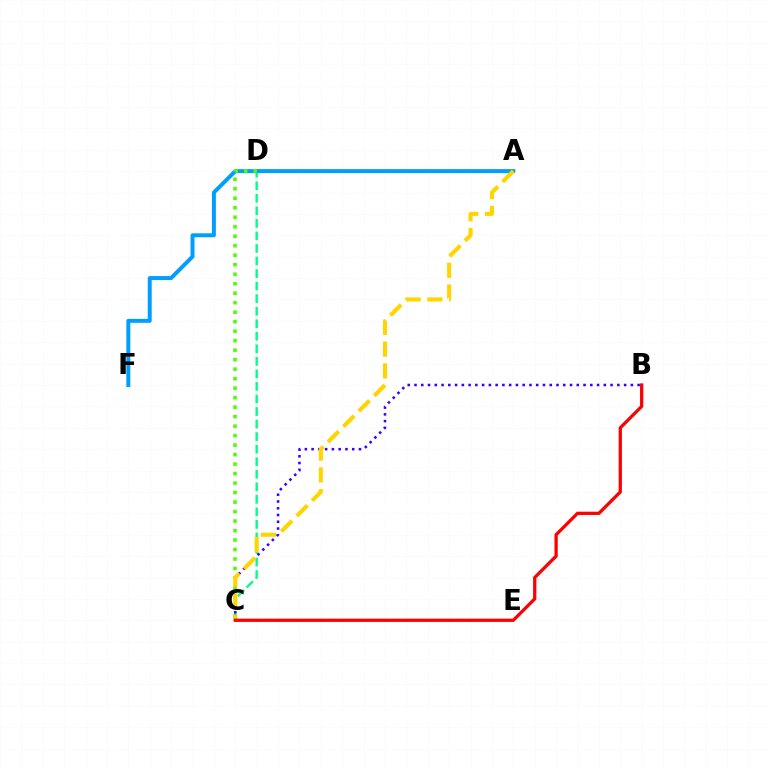{('A', 'D'): [{'color': '#ff00ed', 'line_style': 'dashed', 'thickness': 1.59}], ('C', 'D'): [{'color': '#00ff86', 'line_style': 'dashed', 'thickness': 1.7}, {'color': '#4fff00', 'line_style': 'dotted', 'thickness': 2.58}], ('A', 'F'): [{'color': '#009eff', 'line_style': 'solid', 'thickness': 2.85}], ('B', 'C'): [{'color': '#3700ff', 'line_style': 'dotted', 'thickness': 1.84}, {'color': '#ff0000', 'line_style': 'solid', 'thickness': 2.35}], ('A', 'C'): [{'color': '#ffd500', 'line_style': 'dashed', 'thickness': 2.96}]}